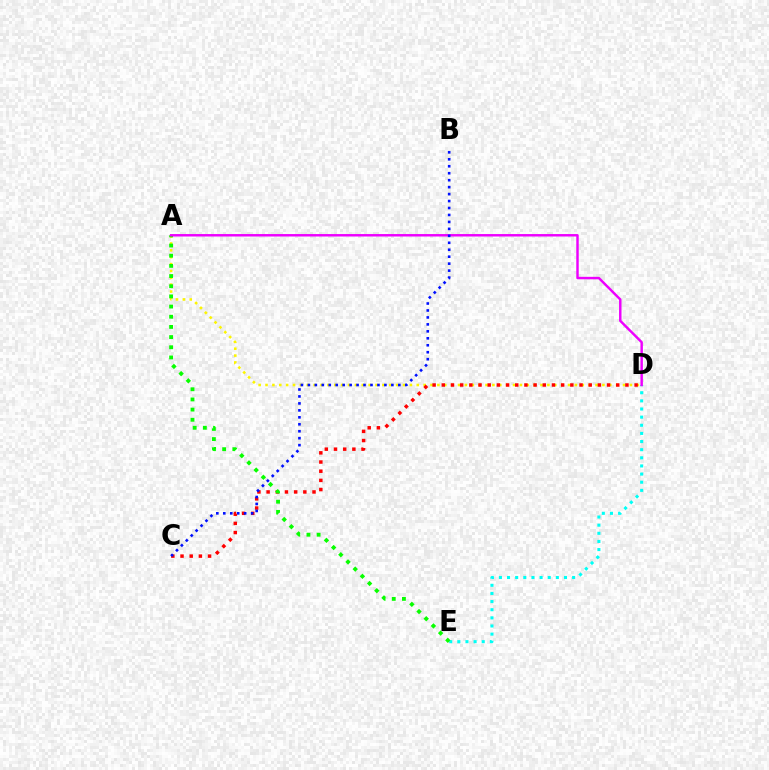{('D', 'E'): [{'color': '#00fff6', 'line_style': 'dotted', 'thickness': 2.21}], ('A', 'D'): [{'color': '#fcf500', 'line_style': 'dotted', 'thickness': 1.87}, {'color': '#ee00ff', 'line_style': 'solid', 'thickness': 1.76}], ('C', 'D'): [{'color': '#ff0000', 'line_style': 'dotted', 'thickness': 2.49}], ('A', 'E'): [{'color': '#08ff00', 'line_style': 'dotted', 'thickness': 2.76}], ('B', 'C'): [{'color': '#0010ff', 'line_style': 'dotted', 'thickness': 1.89}]}